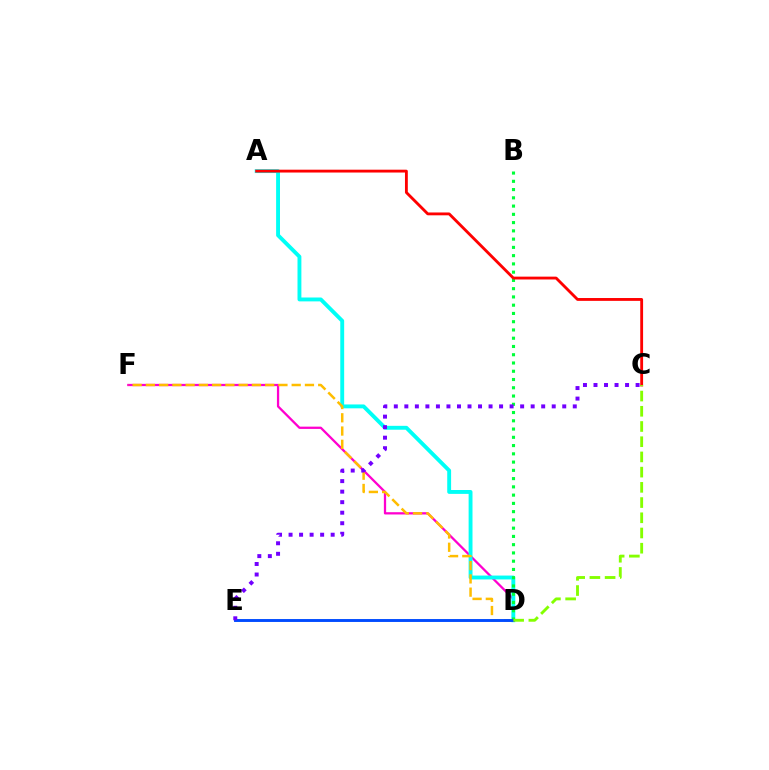{('D', 'F'): [{'color': '#ff00cf', 'line_style': 'solid', 'thickness': 1.64}, {'color': '#ffbd00', 'line_style': 'dashed', 'thickness': 1.8}], ('A', 'D'): [{'color': '#00fff6', 'line_style': 'solid', 'thickness': 2.79}], ('B', 'D'): [{'color': '#00ff39', 'line_style': 'dotted', 'thickness': 2.24}], ('A', 'C'): [{'color': '#ff0000', 'line_style': 'solid', 'thickness': 2.05}], ('D', 'E'): [{'color': '#004bff', 'line_style': 'solid', 'thickness': 2.09}], ('C', 'E'): [{'color': '#7200ff', 'line_style': 'dotted', 'thickness': 2.86}], ('C', 'D'): [{'color': '#84ff00', 'line_style': 'dashed', 'thickness': 2.07}]}